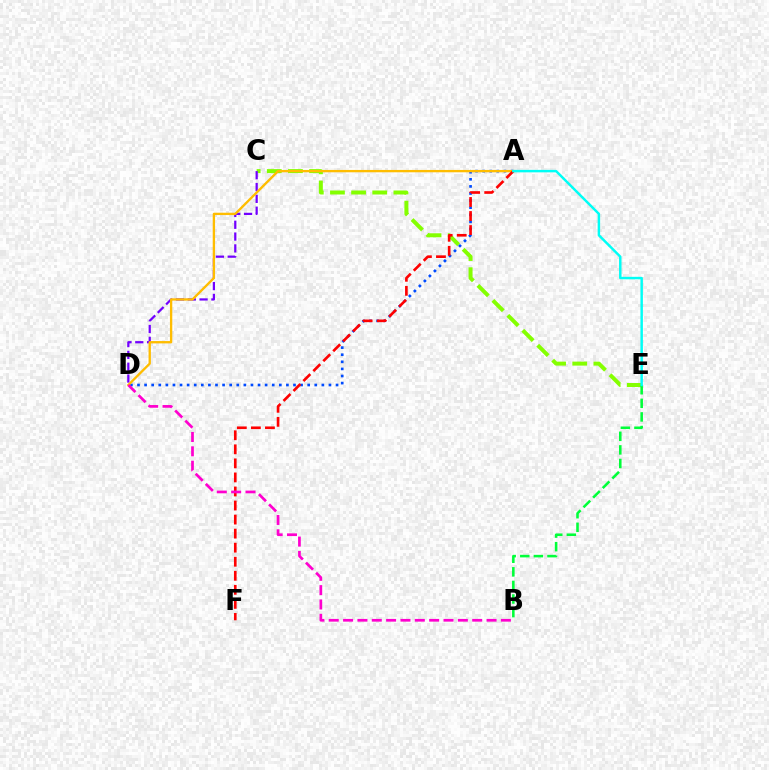{('C', 'E'): [{'color': '#84ff00', 'line_style': 'dashed', 'thickness': 2.87}], ('C', 'D'): [{'color': '#7200ff', 'line_style': 'dashed', 'thickness': 1.61}], ('A', 'D'): [{'color': '#004bff', 'line_style': 'dotted', 'thickness': 1.93}, {'color': '#ffbd00', 'line_style': 'solid', 'thickness': 1.68}], ('B', 'E'): [{'color': '#00ff39', 'line_style': 'dashed', 'thickness': 1.85}], ('A', 'F'): [{'color': '#ff0000', 'line_style': 'dashed', 'thickness': 1.91}], ('A', 'E'): [{'color': '#00fff6', 'line_style': 'solid', 'thickness': 1.77}], ('B', 'D'): [{'color': '#ff00cf', 'line_style': 'dashed', 'thickness': 1.95}]}